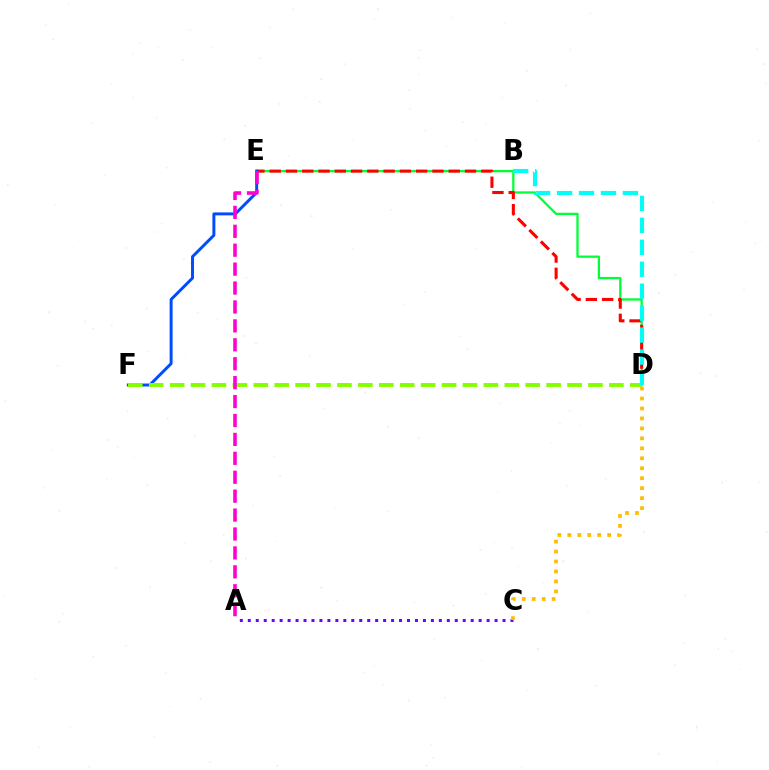{('A', 'C'): [{'color': '#7200ff', 'line_style': 'dotted', 'thickness': 2.16}], ('D', 'E'): [{'color': '#00ff39', 'line_style': 'solid', 'thickness': 1.65}, {'color': '#ff0000', 'line_style': 'dashed', 'thickness': 2.21}], ('E', 'F'): [{'color': '#004bff', 'line_style': 'solid', 'thickness': 2.13}], ('D', 'F'): [{'color': '#84ff00', 'line_style': 'dashed', 'thickness': 2.84}], ('B', 'D'): [{'color': '#00fff6', 'line_style': 'dashed', 'thickness': 2.98}], ('C', 'D'): [{'color': '#ffbd00', 'line_style': 'dotted', 'thickness': 2.71}], ('A', 'E'): [{'color': '#ff00cf', 'line_style': 'dashed', 'thickness': 2.57}]}